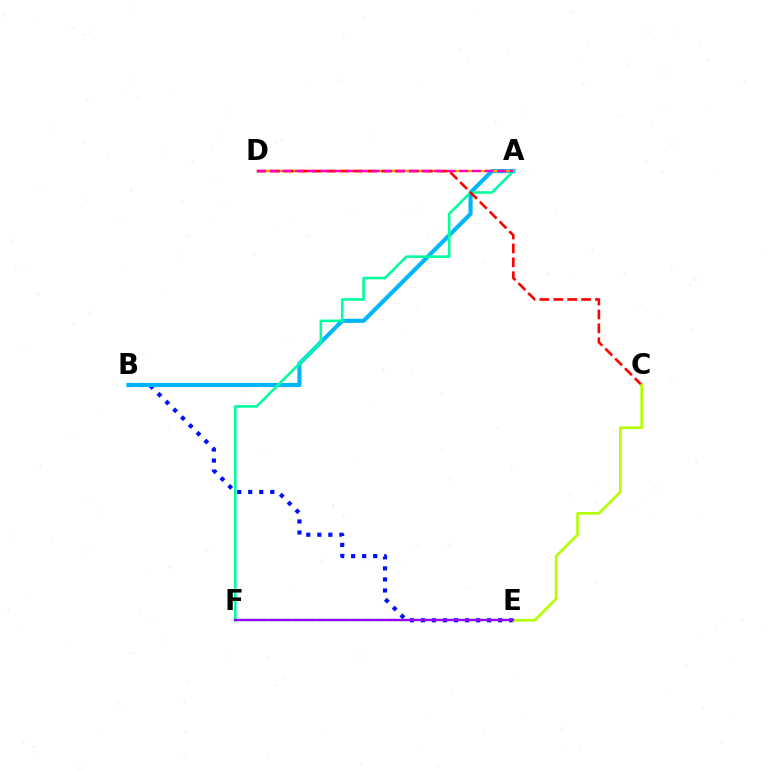{('B', 'E'): [{'color': '#0010ff', 'line_style': 'dotted', 'thickness': 3.0}], ('A', 'B'): [{'color': '#00b5ff', 'line_style': 'solid', 'thickness': 2.96}], ('A', 'F'): [{'color': '#00ff9d', 'line_style': 'solid', 'thickness': 1.86}], ('A', 'D'): [{'color': '#ffa500', 'line_style': 'dashed', 'thickness': 1.72}, {'color': '#ff00bd', 'line_style': 'dashed', 'thickness': 1.72}], ('C', 'D'): [{'color': '#ff0000', 'line_style': 'dashed', 'thickness': 1.89}], ('E', 'F'): [{'color': '#08ff00', 'line_style': 'dashed', 'thickness': 1.59}, {'color': '#9b00ff', 'line_style': 'solid', 'thickness': 1.68}], ('C', 'E'): [{'color': '#b3ff00', 'line_style': 'solid', 'thickness': 1.89}]}